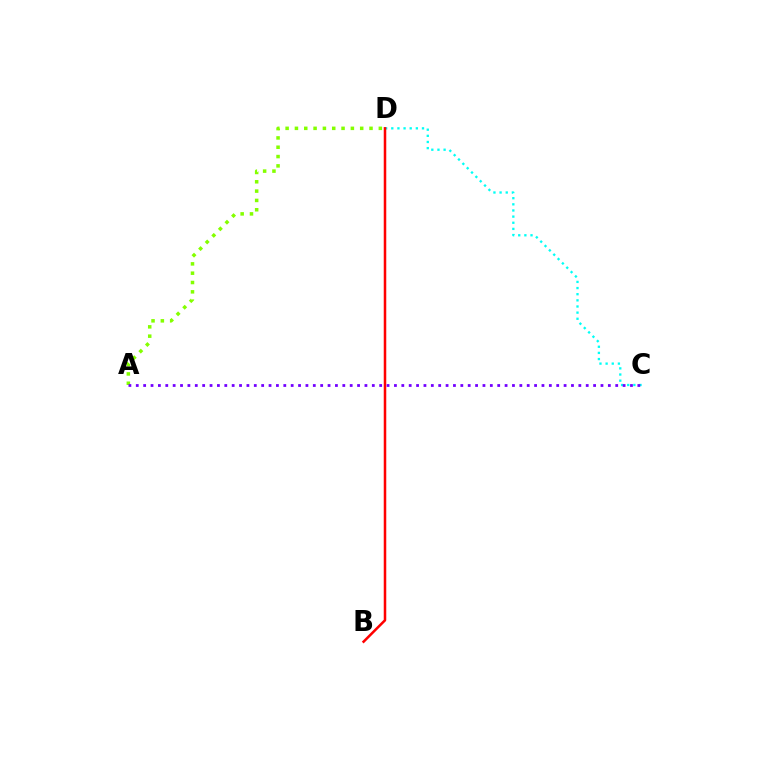{('C', 'D'): [{'color': '#00fff6', 'line_style': 'dotted', 'thickness': 1.67}], ('B', 'D'): [{'color': '#ff0000', 'line_style': 'solid', 'thickness': 1.82}], ('A', 'D'): [{'color': '#84ff00', 'line_style': 'dotted', 'thickness': 2.53}], ('A', 'C'): [{'color': '#7200ff', 'line_style': 'dotted', 'thickness': 2.0}]}